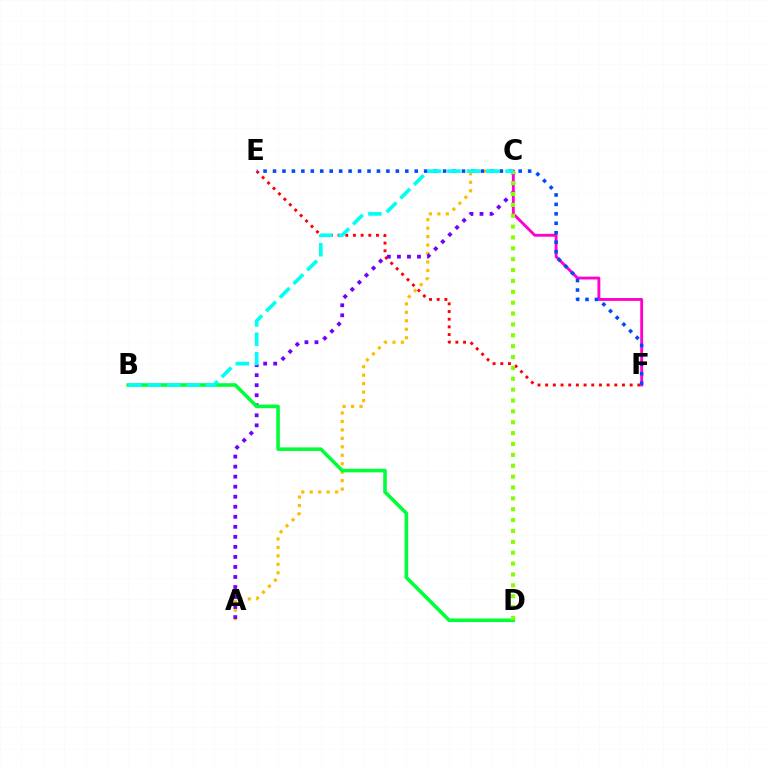{('E', 'F'): [{'color': '#ff0000', 'line_style': 'dotted', 'thickness': 2.09}, {'color': '#004bff', 'line_style': 'dotted', 'thickness': 2.57}], ('A', 'C'): [{'color': '#ffbd00', 'line_style': 'dotted', 'thickness': 2.3}, {'color': '#7200ff', 'line_style': 'dotted', 'thickness': 2.73}], ('B', 'D'): [{'color': '#00ff39', 'line_style': 'solid', 'thickness': 2.58}], ('C', 'F'): [{'color': '#ff00cf', 'line_style': 'solid', 'thickness': 2.06}], ('C', 'D'): [{'color': '#84ff00', 'line_style': 'dotted', 'thickness': 2.95}], ('B', 'C'): [{'color': '#00fff6', 'line_style': 'dashed', 'thickness': 2.63}]}